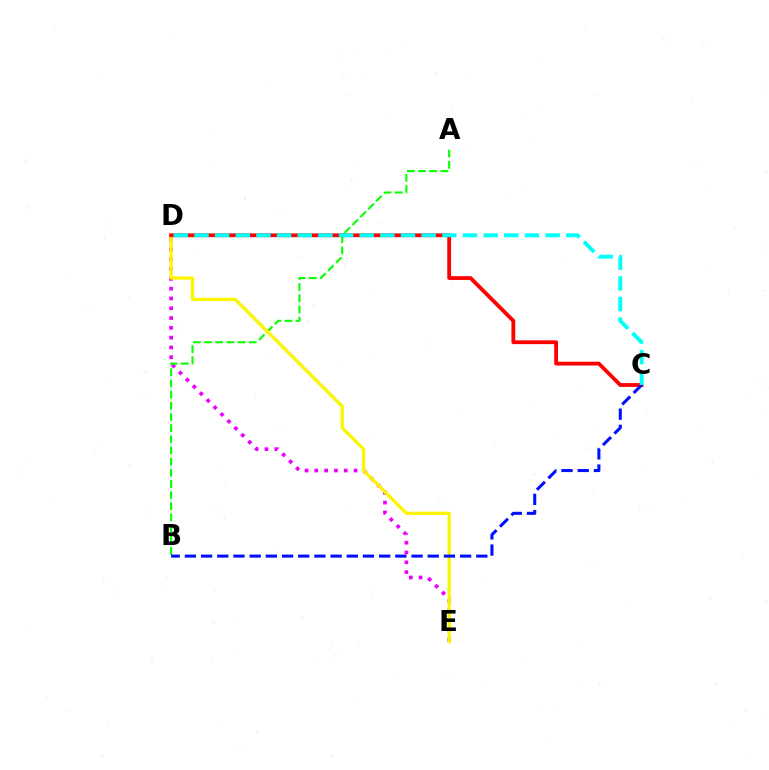{('D', 'E'): [{'color': '#ee00ff', 'line_style': 'dotted', 'thickness': 2.66}, {'color': '#fcf500', 'line_style': 'solid', 'thickness': 2.37}], ('A', 'B'): [{'color': '#08ff00', 'line_style': 'dashed', 'thickness': 1.52}], ('C', 'D'): [{'color': '#ff0000', 'line_style': 'solid', 'thickness': 2.73}, {'color': '#00fff6', 'line_style': 'dashed', 'thickness': 2.81}], ('B', 'C'): [{'color': '#0010ff', 'line_style': 'dashed', 'thickness': 2.2}]}